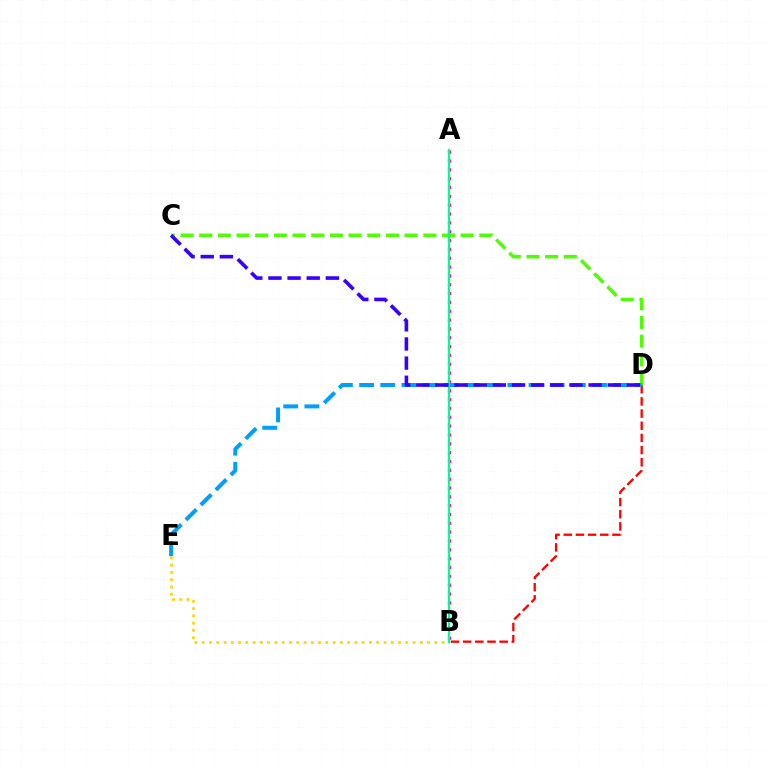{('B', 'D'): [{'color': '#ff0000', 'line_style': 'dashed', 'thickness': 1.65}], ('C', 'D'): [{'color': '#4fff00', 'line_style': 'dashed', 'thickness': 2.54}, {'color': '#3700ff', 'line_style': 'dashed', 'thickness': 2.6}], ('D', 'E'): [{'color': '#009eff', 'line_style': 'dashed', 'thickness': 2.88}], ('B', 'E'): [{'color': '#ffd500', 'line_style': 'dotted', 'thickness': 1.98}], ('A', 'B'): [{'color': '#ff00ed', 'line_style': 'dotted', 'thickness': 2.4}, {'color': '#00ff86', 'line_style': 'solid', 'thickness': 1.57}]}